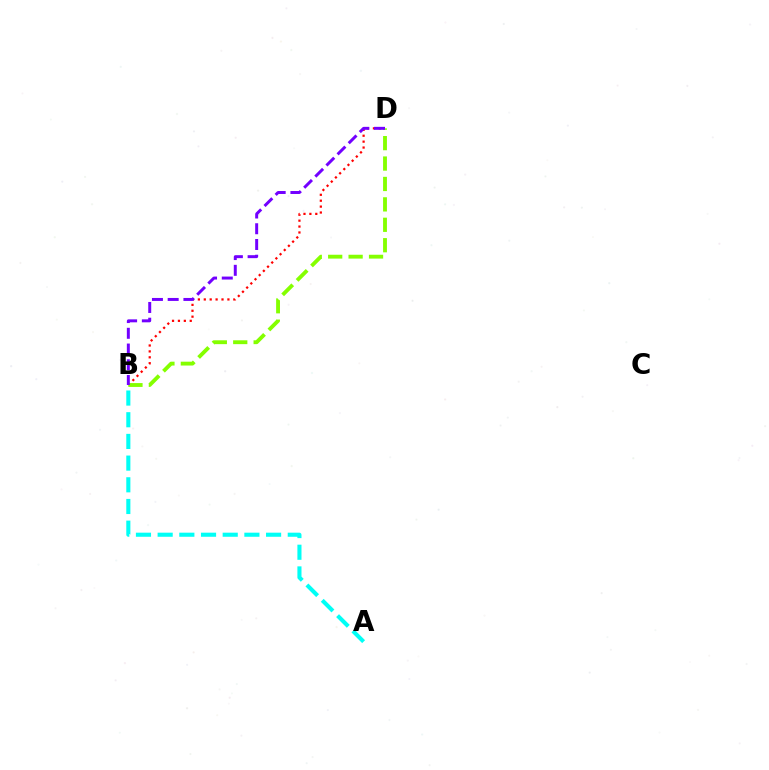{('B', 'D'): [{'color': '#ff0000', 'line_style': 'dotted', 'thickness': 1.6}, {'color': '#84ff00', 'line_style': 'dashed', 'thickness': 2.77}, {'color': '#7200ff', 'line_style': 'dashed', 'thickness': 2.14}], ('A', 'B'): [{'color': '#00fff6', 'line_style': 'dashed', 'thickness': 2.95}]}